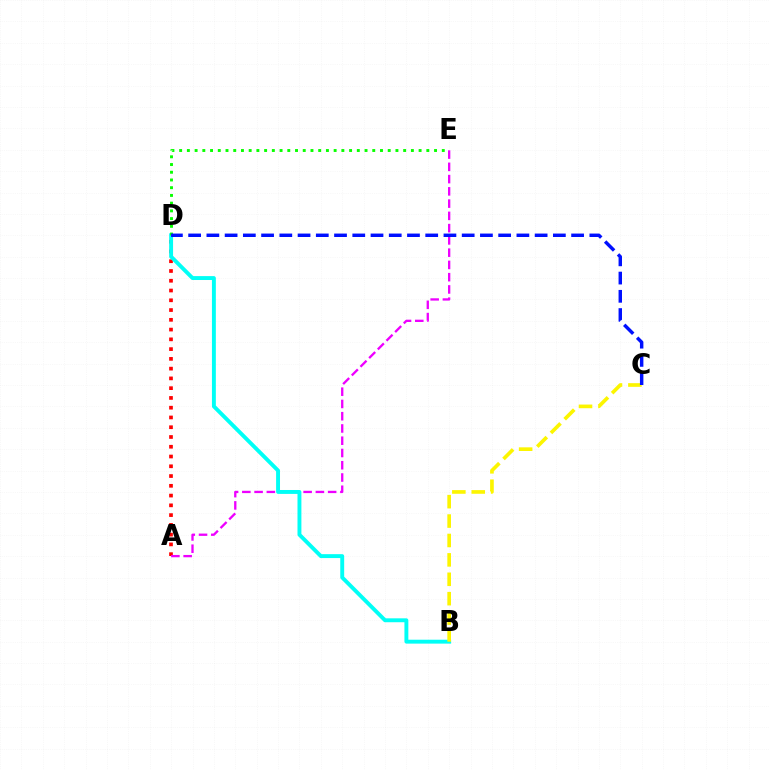{('A', 'D'): [{'color': '#ff0000', 'line_style': 'dotted', 'thickness': 2.65}], ('A', 'E'): [{'color': '#ee00ff', 'line_style': 'dashed', 'thickness': 1.67}], ('B', 'D'): [{'color': '#00fff6', 'line_style': 'solid', 'thickness': 2.81}], ('D', 'E'): [{'color': '#08ff00', 'line_style': 'dotted', 'thickness': 2.1}], ('B', 'C'): [{'color': '#fcf500', 'line_style': 'dashed', 'thickness': 2.64}], ('C', 'D'): [{'color': '#0010ff', 'line_style': 'dashed', 'thickness': 2.48}]}